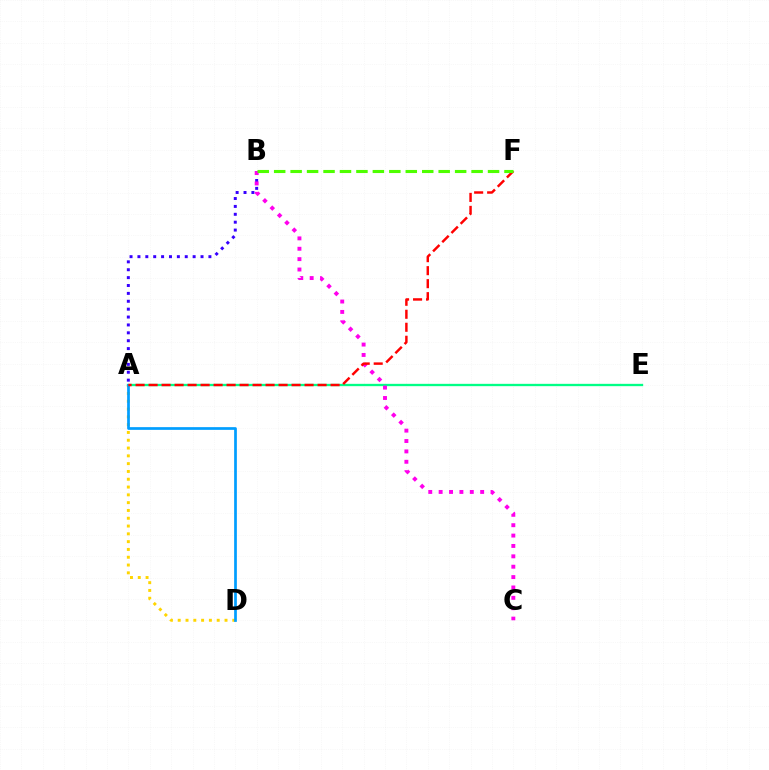{('A', 'B'): [{'color': '#3700ff', 'line_style': 'dotted', 'thickness': 2.14}], ('A', 'D'): [{'color': '#ffd500', 'line_style': 'dotted', 'thickness': 2.12}, {'color': '#009eff', 'line_style': 'solid', 'thickness': 1.95}], ('A', 'E'): [{'color': '#00ff86', 'line_style': 'solid', 'thickness': 1.68}], ('B', 'C'): [{'color': '#ff00ed', 'line_style': 'dotted', 'thickness': 2.82}], ('A', 'F'): [{'color': '#ff0000', 'line_style': 'dashed', 'thickness': 1.77}], ('B', 'F'): [{'color': '#4fff00', 'line_style': 'dashed', 'thickness': 2.23}]}